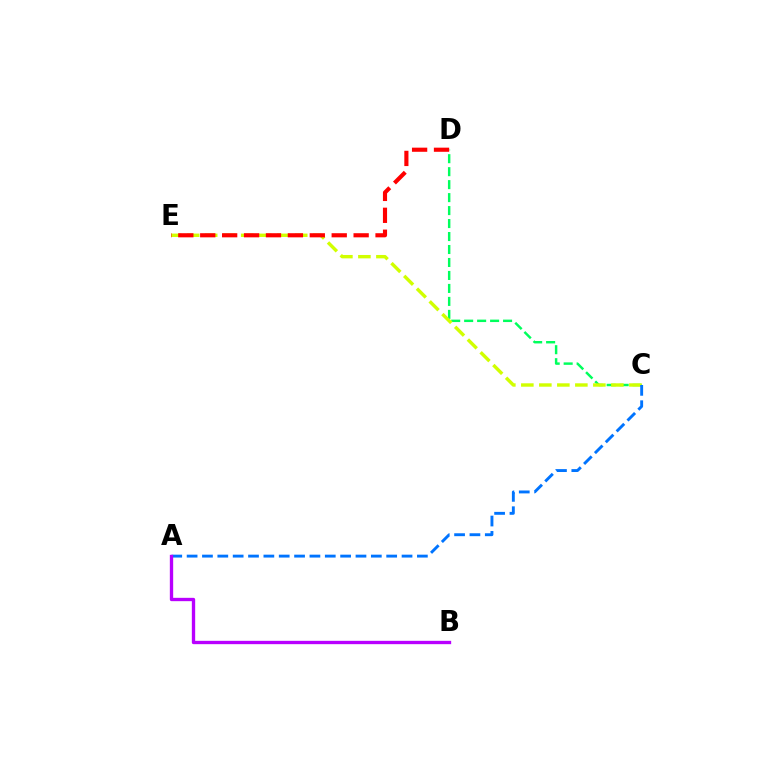{('C', 'D'): [{'color': '#00ff5c', 'line_style': 'dashed', 'thickness': 1.76}], ('C', 'E'): [{'color': '#d1ff00', 'line_style': 'dashed', 'thickness': 2.45}], ('A', 'C'): [{'color': '#0074ff', 'line_style': 'dashed', 'thickness': 2.09}], ('D', 'E'): [{'color': '#ff0000', 'line_style': 'dashed', 'thickness': 2.98}], ('A', 'B'): [{'color': '#b900ff', 'line_style': 'solid', 'thickness': 2.4}]}